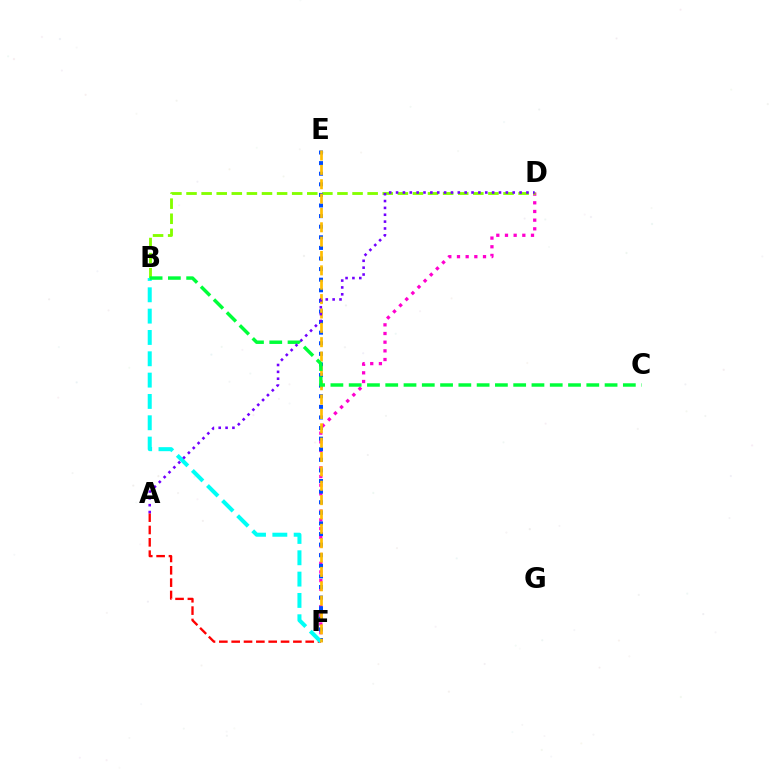{('D', 'F'): [{'color': '#ff00cf', 'line_style': 'dotted', 'thickness': 2.36}], ('B', 'D'): [{'color': '#84ff00', 'line_style': 'dashed', 'thickness': 2.05}], ('A', 'F'): [{'color': '#ff0000', 'line_style': 'dashed', 'thickness': 1.68}], ('E', 'F'): [{'color': '#004bff', 'line_style': 'dotted', 'thickness': 2.88}, {'color': '#ffbd00', 'line_style': 'dashed', 'thickness': 1.95}], ('B', 'F'): [{'color': '#00fff6', 'line_style': 'dashed', 'thickness': 2.9}], ('B', 'C'): [{'color': '#00ff39', 'line_style': 'dashed', 'thickness': 2.48}], ('A', 'D'): [{'color': '#7200ff', 'line_style': 'dotted', 'thickness': 1.86}]}